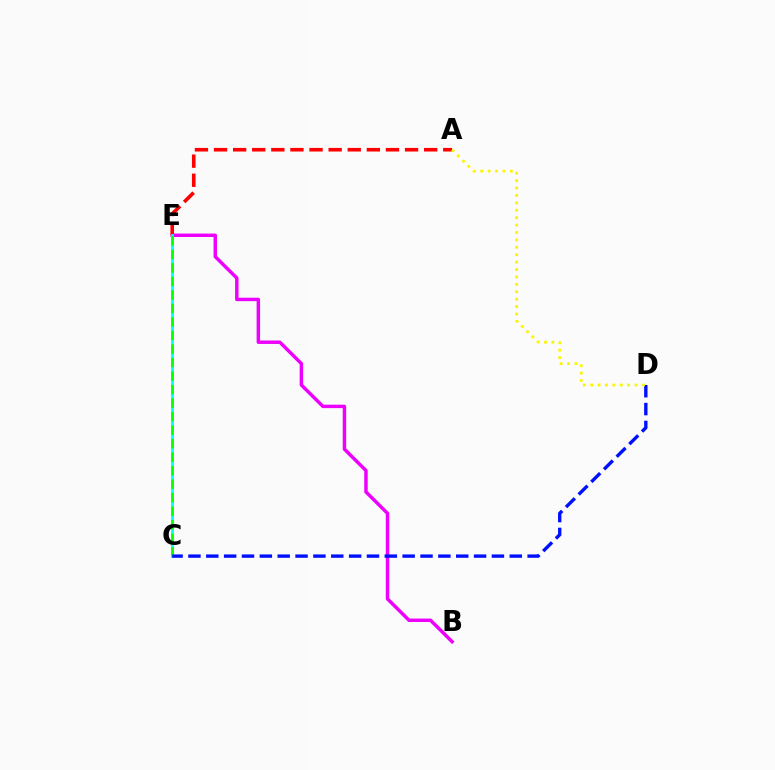{('B', 'E'): [{'color': '#ee00ff', 'line_style': 'solid', 'thickness': 2.48}], ('A', 'E'): [{'color': '#ff0000', 'line_style': 'dashed', 'thickness': 2.6}], ('C', 'E'): [{'color': '#00fff6', 'line_style': 'solid', 'thickness': 2.0}, {'color': '#08ff00', 'line_style': 'dashed', 'thickness': 1.84}], ('C', 'D'): [{'color': '#0010ff', 'line_style': 'dashed', 'thickness': 2.43}], ('A', 'D'): [{'color': '#fcf500', 'line_style': 'dotted', 'thickness': 2.01}]}